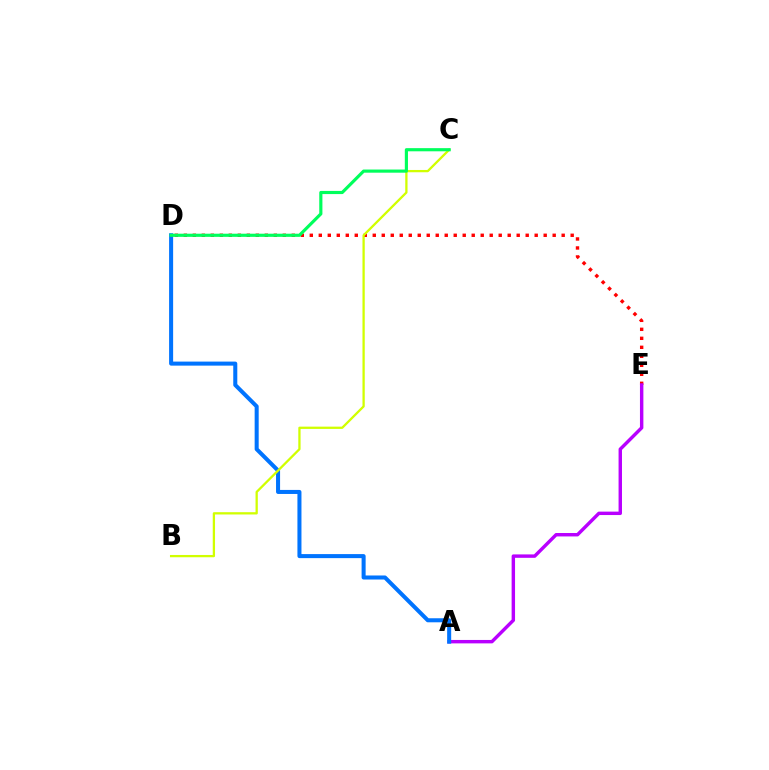{('D', 'E'): [{'color': '#ff0000', 'line_style': 'dotted', 'thickness': 2.44}], ('A', 'E'): [{'color': '#b900ff', 'line_style': 'solid', 'thickness': 2.46}], ('A', 'D'): [{'color': '#0074ff', 'line_style': 'solid', 'thickness': 2.91}], ('B', 'C'): [{'color': '#d1ff00', 'line_style': 'solid', 'thickness': 1.64}], ('C', 'D'): [{'color': '#00ff5c', 'line_style': 'solid', 'thickness': 2.27}]}